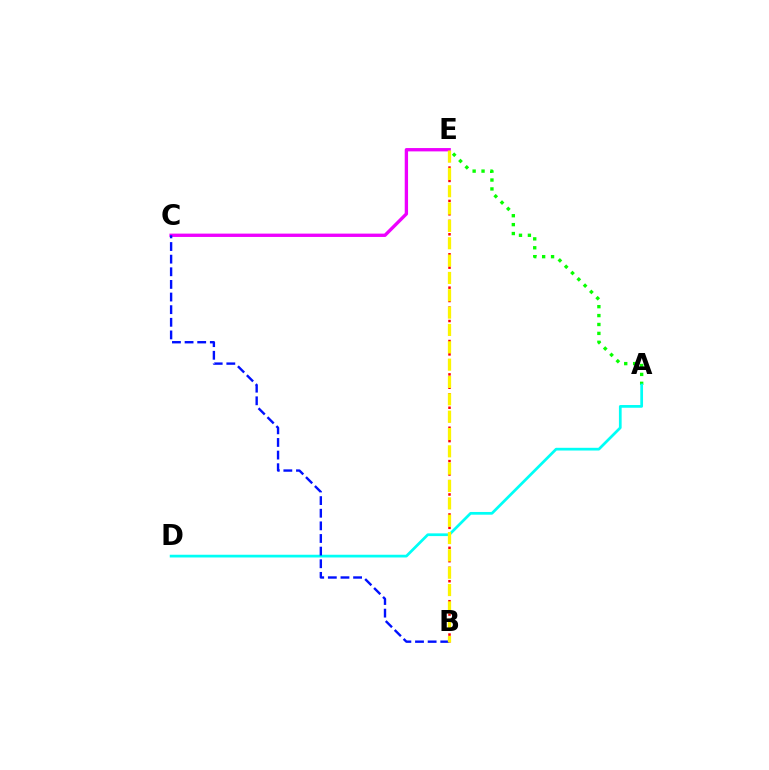{('A', 'E'): [{'color': '#08ff00', 'line_style': 'dotted', 'thickness': 2.42}], ('A', 'D'): [{'color': '#00fff6', 'line_style': 'solid', 'thickness': 1.96}], ('B', 'E'): [{'color': '#ff0000', 'line_style': 'dotted', 'thickness': 1.81}, {'color': '#fcf500', 'line_style': 'dashed', 'thickness': 2.36}], ('C', 'E'): [{'color': '#ee00ff', 'line_style': 'solid', 'thickness': 2.4}], ('B', 'C'): [{'color': '#0010ff', 'line_style': 'dashed', 'thickness': 1.72}]}